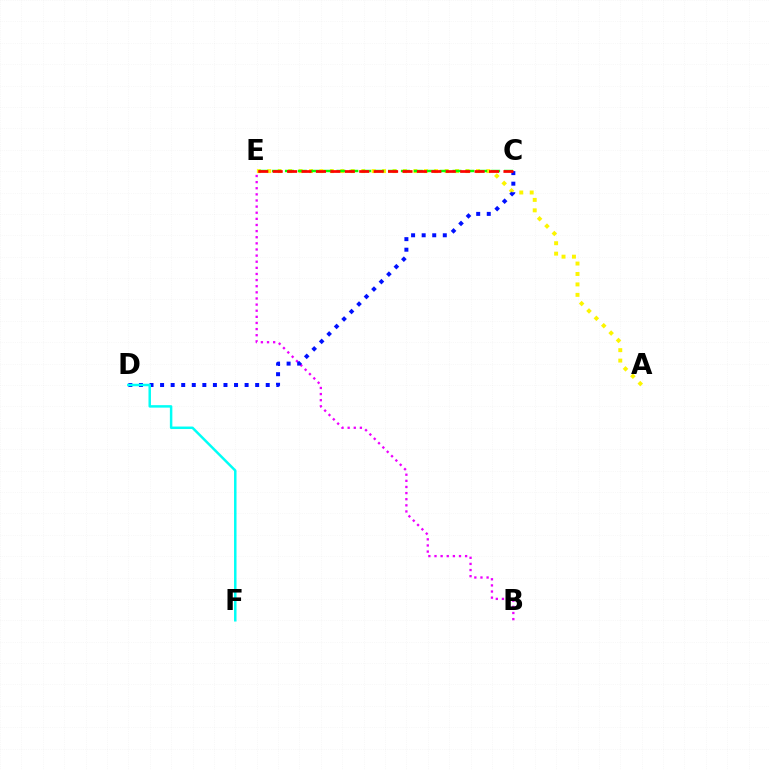{('A', 'E'): [{'color': '#fcf500', 'line_style': 'dotted', 'thickness': 2.83}], ('B', 'E'): [{'color': '#ee00ff', 'line_style': 'dotted', 'thickness': 1.66}], ('C', 'E'): [{'color': '#08ff00', 'line_style': 'dashed', 'thickness': 1.75}, {'color': '#ff0000', 'line_style': 'dashed', 'thickness': 1.96}], ('C', 'D'): [{'color': '#0010ff', 'line_style': 'dotted', 'thickness': 2.87}], ('D', 'F'): [{'color': '#00fff6', 'line_style': 'solid', 'thickness': 1.79}]}